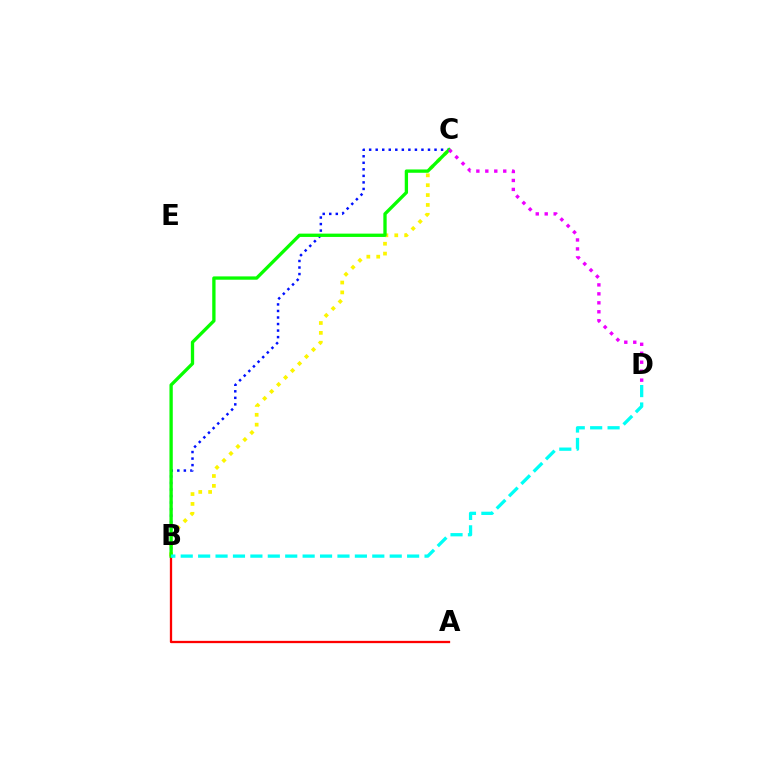{('B', 'C'): [{'color': '#0010ff', 'line_style': 'dotted', 'thickness': 1.78}, {'color': '#fcf500', 'line_style': 'dotted', 'thickness': 2.68}, {'color': '#08ff00', 'line_style': 'solid', 'thickness': 2.39}], ('A', 'B'): [{'color': '#ff0000', 'line_style': 'solid', 'thickness': 1.65}], ('C', 'D'): [{'color': '#ee00ff', 'line_style': 'dotted', 'thickness': 2.44}], ('B', 'D'): [{'color': '#00fff6', 'line_style': 'dashed', 'thickness': 2.37}]}